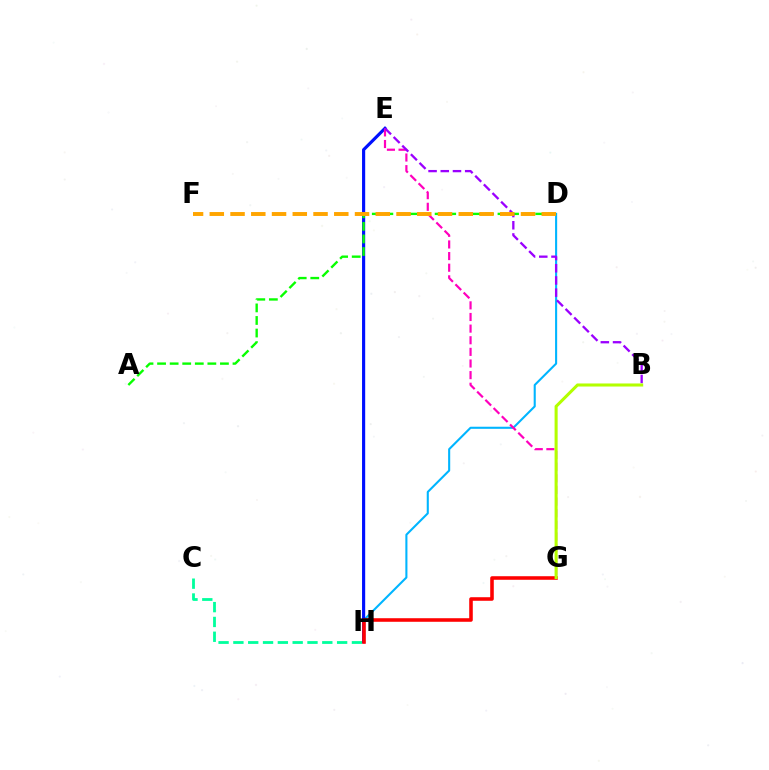{('C', 'H'): [{'color': '#00ff9d', 'line_style': 'dashed', 'thickness': 2.01}], ('D', 'H'): [{'color': '#00b5ff', 'line_style': 'solid', 'thickness': 1.5}], ('E', 'H'): [{'color': '#0010ff', 'line_style': 'solid', 'thickness': 2.27}], ('G', 'H'): [{'color': '#ff0000', 'line_style': 'solid', 'thickness': 2.56}], ('E', 'G'): [{'color': '#ff00bd', 'line_style': 'dashed', 'thickness': 1.58}], ('A', 'D'): [{'color': '#08ff00', 'line_style': 'dashed', 'thickness': 1.71}], ('B', 'E'): [{'color': '#9b00ff', 'line_style': 'dashed', 'thickness': 1.66}], ('B', 'G'): [{'color': '#b3ff00', 'line_style': 'solid', 'thickness': 2.2}], ('D', 'F'): [{'color': '#ffa500', 'line_style': 'dashed', 'thickness': 2.82}]}